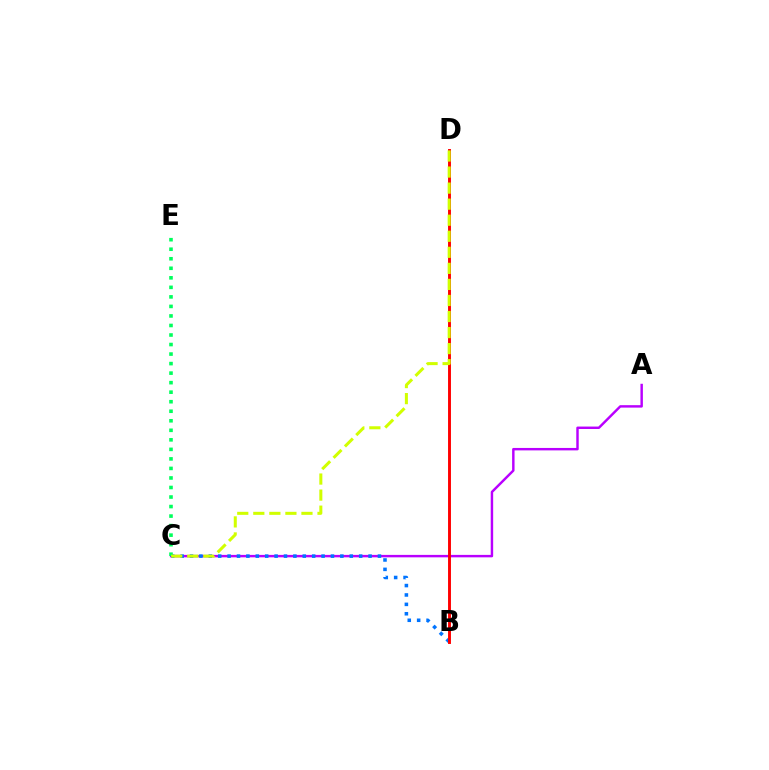{('A', 'C'): [{'color': '#b900ff', 'line_style': 'solid', 'thickness': 1.76}], ('B', 'C'): [{'color': '#0074ff', 'line_style': 'dotted', 'thickness': 2.55}], ('C', 'E'): [{'color': '#00ff5c', 'line_style': 'dotted', 'thickness': 2.59}], ('B', 'D'): [{'color': '#ff0000', 'line_style': 'solid', 'thickness': 2.1}], ('C', 'D'): [{'color': '#d1ff00', 'line_style': 'dashed', 'thickness': 2.18}]}